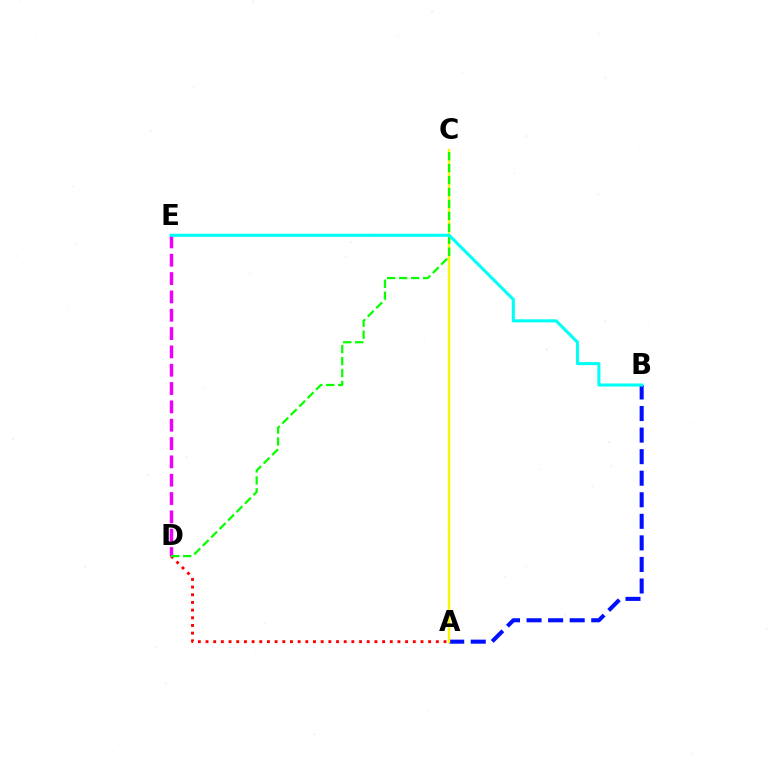{('A', 'B'): [{'color': '#0010ff', 'line_style': 'dashed', 'thickness': 2.93}], ('A', 'C'): [{'color': '#fcf500', 'line_style': 'solid', 'thickness': 1.71}], ('A', 'D'): [{'color': '#ff0000', 'line_style': 'dotted', 'thickness': 2.09}], ('D', 'E'): [{'color': '#ee00ff', 'line_style': 'dashed', 'thickness': 2.49}], ('C', 'D'): [{'color': '#08ff00', 'line_style': 'dashed', 'thickness': 1.62}], ('B', 'E'): [{'color': '#00fff6', 'line_style': 'solid', 'thickness': 2.21}]}